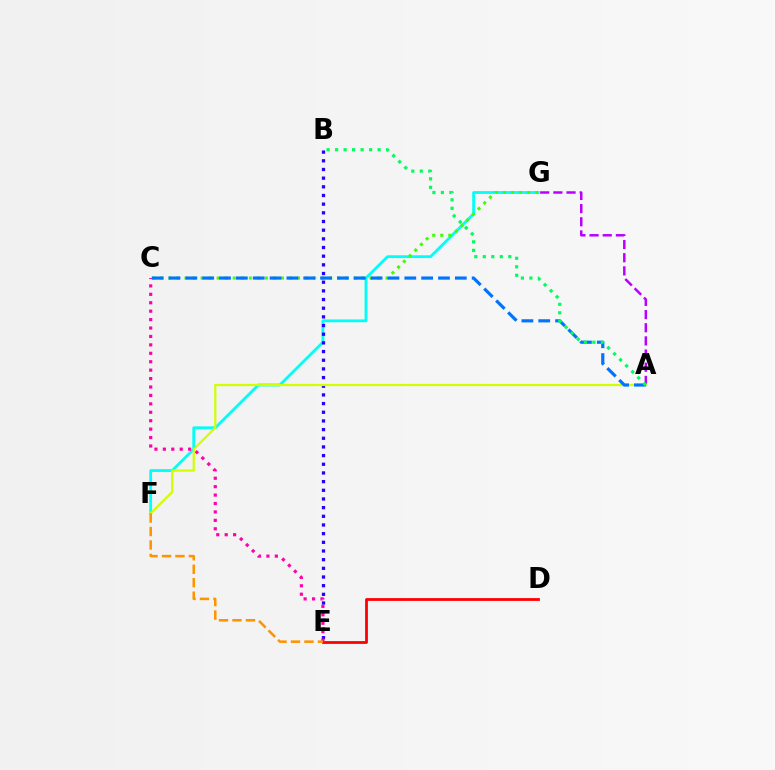{('F', 'G'): [{'color': '#00fff6', 'line_style': 'solid', 'thickness': 2.02}], ('D', 'E'): [{'color': '#ff0000', 'line_style': 'solid', 'thickness': 2.0}], ('A', 'G'): [{'color': '#b900ff', 'line_style': 'dashed', 'thickness': 1.79}], ('B', 'E'): [{'color': '#2500ff', 'line_style': 'dotted', 'thickness': 2.36}], ('C', 'E'): [{'color': '#ff00ac', 'line_style': 'dotted', 'thickness': 2.29}], ('C', 'G'): [{'color': '#3dff00', 'line_style': 'dotted', 'thickness': 2.18}], ('A', 'F'): [{'color': '#d1ff00', 'line_style': 'solid', 'thickness': 1.59}], ('A', 'C'): [{'color': '#0074ff', 'line_style': 'dashed', 'thickness': 2.29}], ('E', 'F'): [{'color': '#ff9400', 'line_style': 'dashed', 'thickness': 1.83}], ('A', 'B'): [{'color': '#00ff5c', 'line_style': 'dotted', 'thickness': 2.31}]}